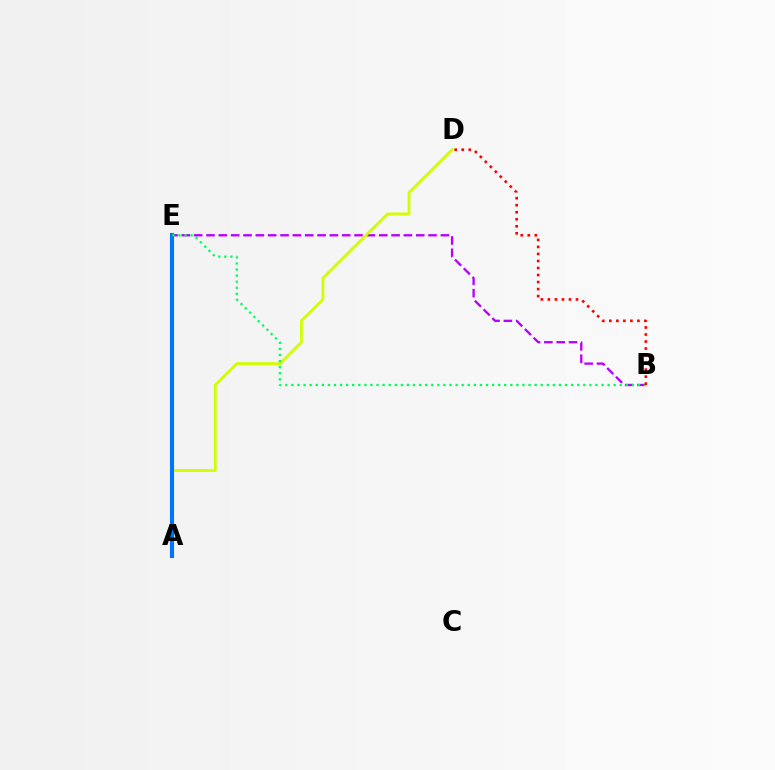{('B', 'E'): [{'color': '#b900ff', 'line_style': 'dashed', 'thickness': 1.68}, {'color': '#00ff5c', 'line_style': 'dotted', 'thickness': 1.65}], ('A', 'D'): [{'color': '#d1ff00', 'line_style': 'solid', 'thickness': 2.02}], ('A', 'E'): [{'color': '#0074ff', 'line_style': 'solid', 'thickness': 2.96}], ('B', 'D'): [{'color': '#ff0000', 'line_style': 'dotted', 'thickness': 1.91}]}